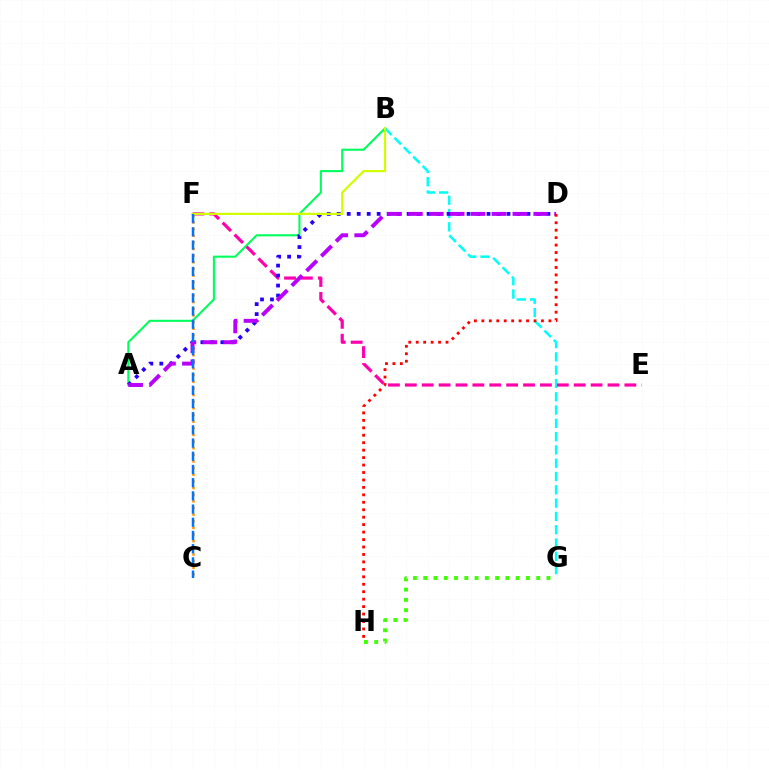{('A', 'B'): [{'color': '#00ff5c', 'line_style': 'solid', 'thickness': 1.51}], ('B', 'G'): [{'color': '#00fff6', 'line_style': 'dashed', 'thickness': 1.81}], ('G', 'H'): [{'color': '#3dff00', 'line_style': 'dotted', 'thickness': 2.79}], ('E', 'F'): [{'color': '#ff00ac', 'line_style': 'dashed', 'thickness': 2.29}], ('A', 'D'): [{'color': '#2500ff', 'line_style': 'dotted', 'thickness': 2.71}, {'color': '#b900ff', 'line_style': 'dashed', 'thickness': 2.84}], ('C', 'F'): [{'color': '#ff9400', 'line_style': 'dotted', 'thickness': 1.8}, {'color': '#0074ff', 'line_style': 'dashed', 'thickness': 1.79}], ('B', 'F'): [{'color': '#d1ff00', 'line_style': 'solid', 'thickness': 1.59}], ('D', 'H'): [{'color': '#ff0000', 'line_style': 'dotted', 'thickness': 2.02}]}